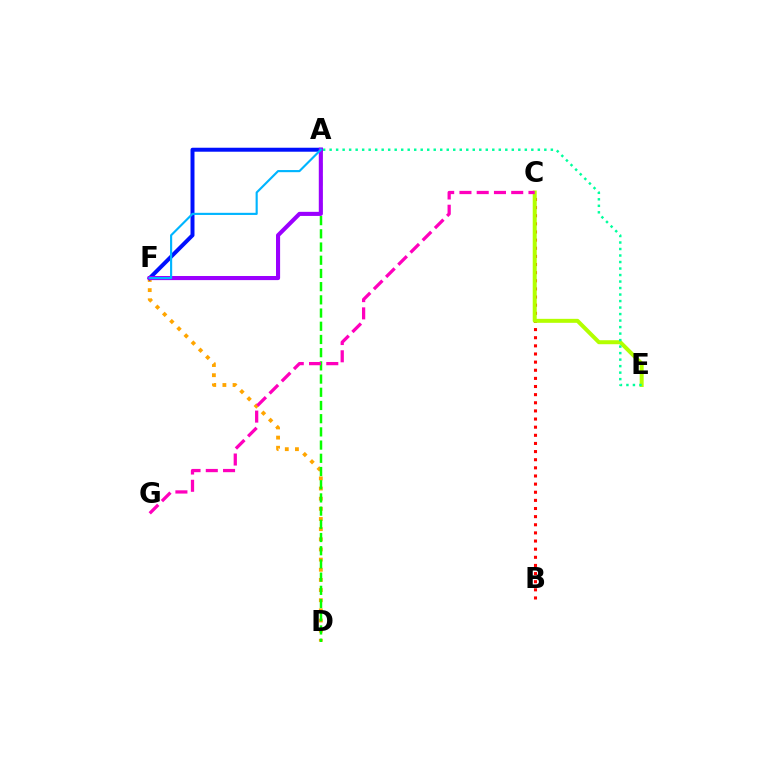{('B', 'C'): [{'color': '#ff0000', 'line_style': 'dotted', 'thickness': 2.21}], ('D', 'F'): [{'color': '#ffa500', 'line_style': 'dotted', 'thickness': 2.76}], ('A', 'D'): [{'color': '#08ff00', 'line_style': 'dashed', 'thickness': 1.79}], ('C', 'E'): [{'color': '#b3ff00', 'line_style': 'solid', 'thickness': 2.87}], ('C', 'G'): [{'color': '#ff00bd', 'line_style': 'dashed', 'thickness': 2.34}], ('A', 'F'): [{'color': '#0010ff', 'line_style': 'solid', 'thickness': 2.87}, {'color': '#9b00ff', 'line_style': 'solid', 'thickness': 2.95}, {'color': '#00b5ff', 'line_style': 'solid', 'thickness': 1.54}], ('A', 'E'): [{'color': '#00ff9d', 'line_style': 'dotted', 'thickness': 1.77}]}